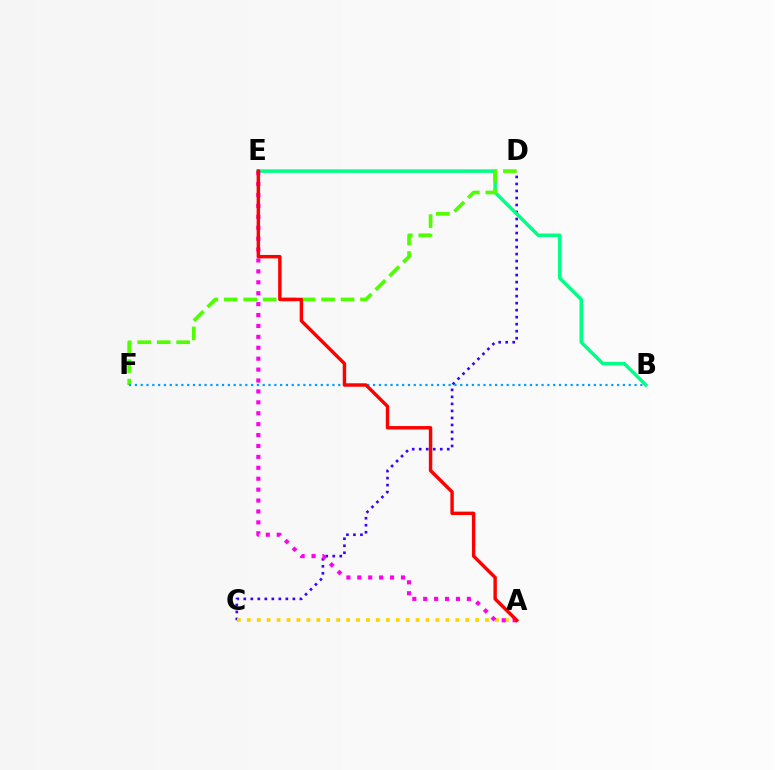{('C', 'D'): [{'color': '#3700ff', 'line_style': 'dotted', 'thickness': 1.9}], ('B', 'E'): [{'color': '#00ff86', 'line_style': 'solid', 'thickness': 2.52}], ('D', 'F'): [{'color': '#4fff00', 'line_style': 'dashed', 'thickness': 2.64}], ('B', 'F'): [{'color': '#009eff', 'line_style': 'dotted', 'thickness': 1.58}], ('A', 'C'): [{'color': '#ffd500', 'line_style': 'dotted', 'thickness': 2.7}], ('A', 'E'): [{'color': '#ff00ed', 'line_style': 'dotted', 'thickness': 2.96}, {'color': '#ff0000', 'line_style': 'solid', 'thickness': 2.47}]}